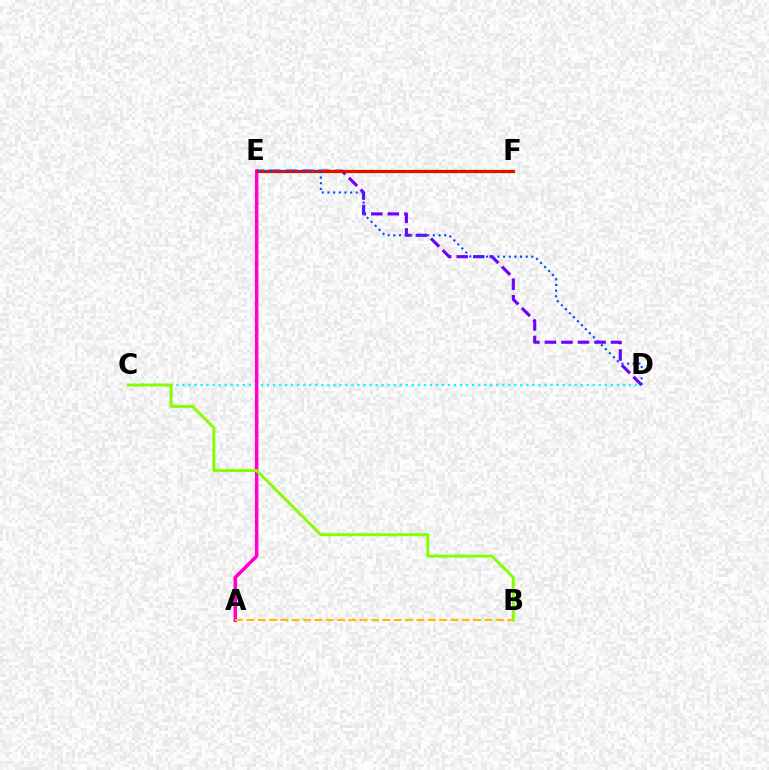{('E', 'F'): [{'color': '#00ff39', 'line_style': 'solid', 'thickness': 2.46}, {'color': '#ff0000', 'line_style': 'solid', 'thickness': 2.18}], ('D', 'E'): [{'color': '#7200ff', 'line_style': 'dashed', 'thickness': 2.24}, {'color': '#004bff', 'line_style': 'dotted', 'thickness': 1.54}], ('C', 'D'): [{'color': '#00fff6', 'line_style': 'dotted', 'thickness': 1.64}], ('A', 'E'): [{'color': '#ff00cf', 'line_style': 'solid', 'thickness': 2.54}], ('B', 'C'): [{'color': '#84ff00', 'line_style': 'solid', 'thickness': 2.1}], ('A', 'B'): [{'color': '#ffbd00', 'line_style': 'dashed', 'thickness': 1.54}]}